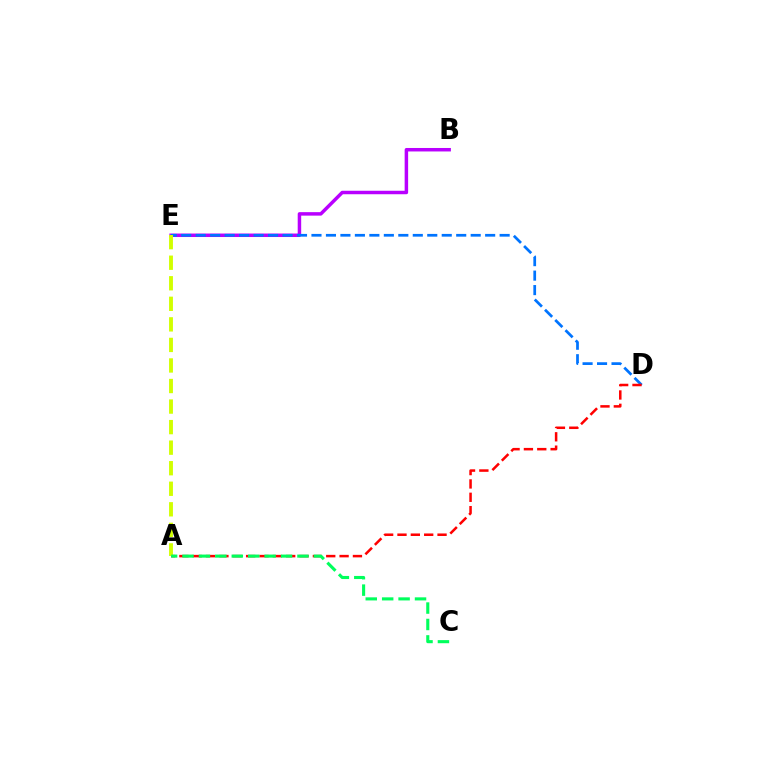{('B', 'E'): [{'color': '#b900ff', 'line_style': 'solid', 'thickness': 2.51}], ('D', 'E'): [{'color': '#0074ff', 'line_style': 'dashed', 'thickness': 1.97}], ('A', 'D'): [{'color': '#ff0000', 'line_style': 'dashed', 'thickness': 1.81}], ('A', 'E'): [{'color': '#d1ff00', 'line_style': 'dashed', 'thickness': 2.79}], ('A', 'C'): [{'color': '#00ff5c', 'line_style': 'dashed', 'thickness': 2.23}]}